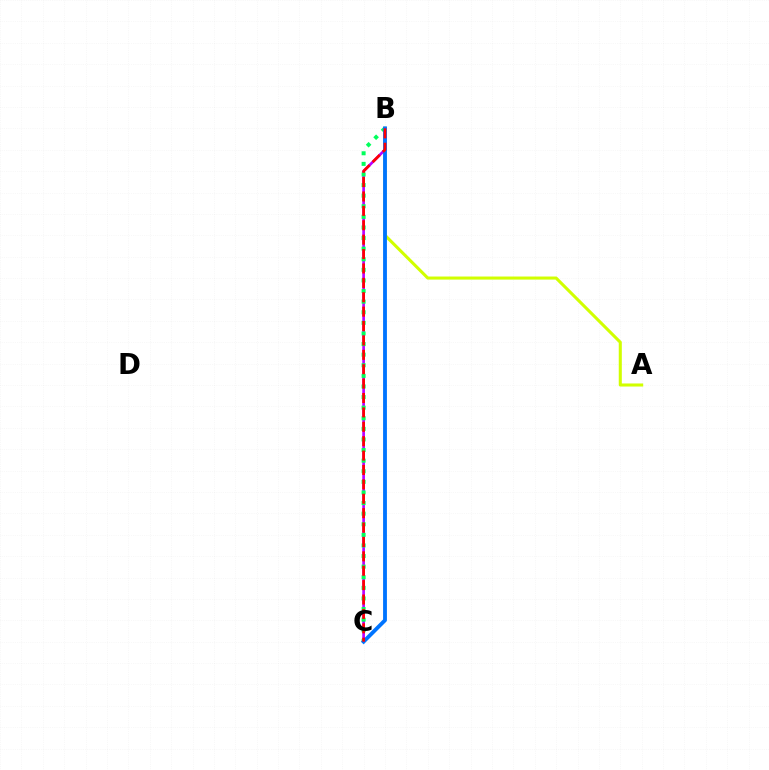{('A', 'B'): [{'color': '#d1ff00', 'line_style': 'solid', 'thickness': 2.21}], ('B', 'C'): [{'color': '#b900ff', 'line_style': 'solid', 'thickness': 1.93}, {'color': '#00ff5c', 'line_style': 'dotted', 'thickness': 2.88}, {'color': '#0074ff', 'line_style': 'solid', 'thickness': 2.76}, {'color': '#ff0000', 'line_style': 'dashed', 'thickness': 1.96}]}